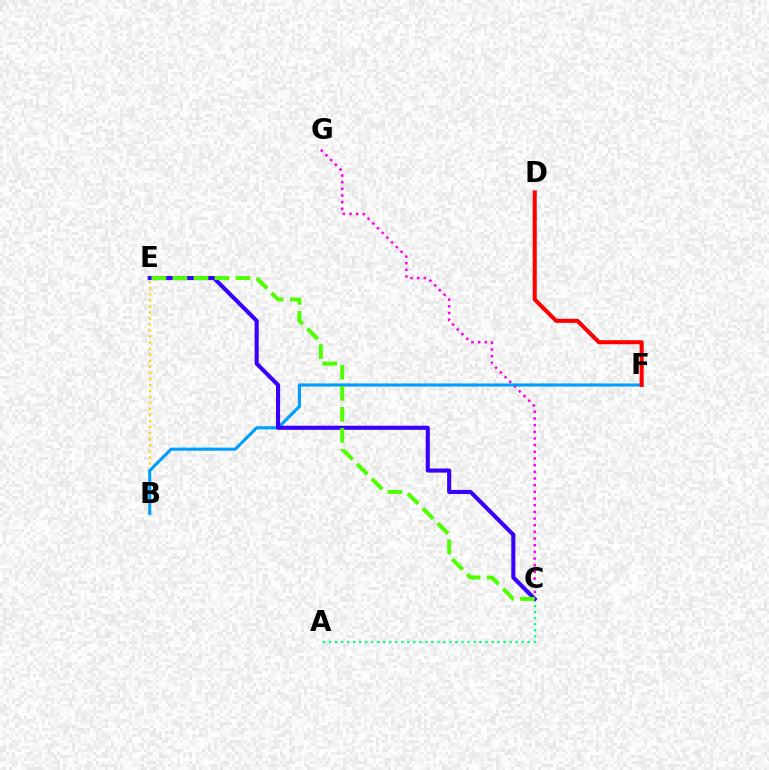{('C', 'G'): [{'color': '#ff00ed', 'line_style': 'dotted', 'thickness': 1.81}], ('B', 'E'): [{'color': '#ffd500', 'line_style': 'dotted', 'thickness': 1.64}], ('A', 'C'): [{'color': '#00ff86', 'line_style': 'dotted', 'thickness': 1.64}], ('B', 'F'): [{'color': '#009eff', 'line_style': 'solid', 'thickness': 2.24}], ('C', 'E'): [{'color': '#3700ff', 'line_style': 'solid', 'thickness': 2.94}, {'color': '#4fff00', 'line_style': 'dashed', 'thickness': 2.86}], ('D', 'F'): [{'color': '#ff0000', 'line_style': 'solid', 'thickness': 2.92}]}